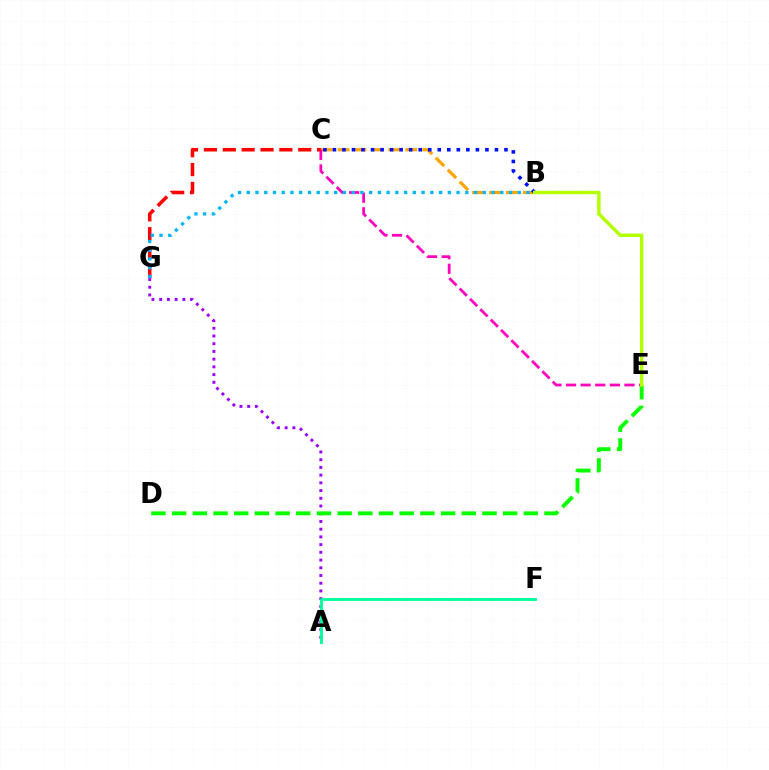{('B', 'C'): [{'color': '#ffa500', 'line_style': 'dashed', 'thickness': 2.3}, {'color': '#0010ff', 'line_style': 'dotted', 'thickness': 2.59}], ('C', 'E'): [{'color': '#ff00bd', 'line_style': 'dashed', 'thickness': 1.99}], ('C', 'G'): [{'color': '#ff0000', 'line_style': 'dashed', 'thickness': 2.56}], ('B', 'G'): [{'color': '#00b5ff', 'line_style': 'dotted', 'thickness': 2.38}], ('A', 'G'): [{'color': '#9b00ff', 'line_style': 'dotted', 'thickness': 2.1}], ('A', 'F'): [{'color': '#00ff9d', 'line_style': 'solid', 'thickness': 2.04}], ('D', 'E'): [{'color': '#08ff00', 'line_style': 'dashed', 'thickness': 2.81}], ('B', 'E'): [{'color': '#b3ff00', 'line_style': 'solid', 'thickness': 2.49}]}